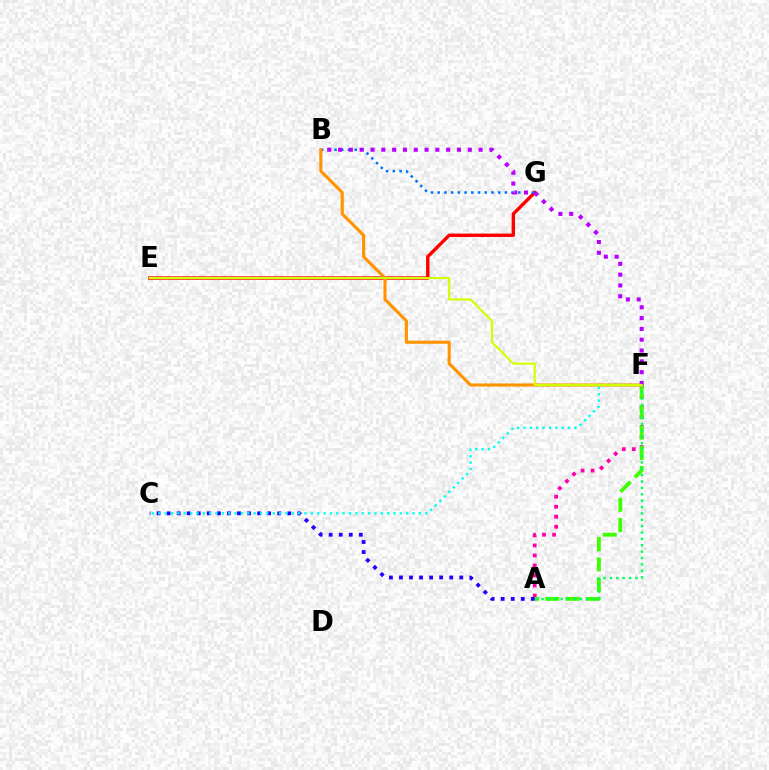{('A', 'F'): [{'color': '#ff00ac', 'line_style': 'dotted', 'thickness': 2.72}, {'color': '#3dff00', 'line_style': 'dashed', 'thickness': 2.75}, {'color': '#00ff5c', 'line_style': 'dotted', 'thickness': 1.73}], ('E', 'G'): [{'color': '#ff0000', 'line_style': 'solid', 'thickness': 2.45}], ('B', 'G'): [{'color': '#0074ff', 'line_style': 'dotted', 'thickness': 1.82}], ('A', 'C'): [{'color': '#2500ff', 'line_style': 'dotted', 'thickness': 2.73}], ('B', 'F'): [{'color': '#ff9400', 'line_style': 'solid', 'thickness': 2.25}, {'color': '#b900ff', 'line_style': 'dotted', 'thickness': 2.94}], ('C', 'F'): [{'color': '#00fff6', 'line_style': 'dotted', 'thickness': 1.73}], ('E', 'F'): [{'color': '#d1ff00', 'line_style': 'solid', 'thickness': 1.54}]}